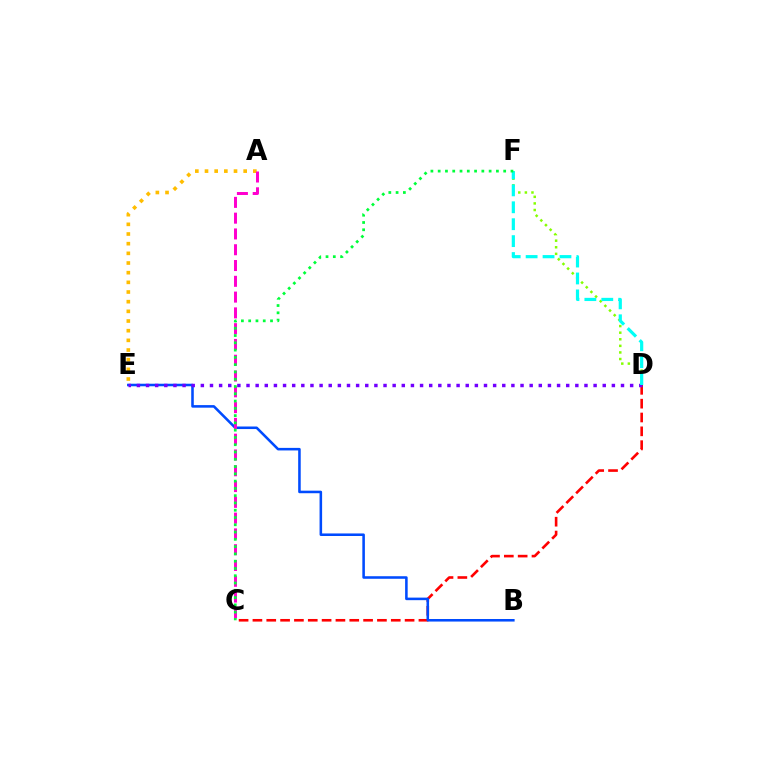{('C', 'D'): [{'color': '#ff0000', 'line_style': 'dashed', 'thickness': 1.88}], ('A', 'E'): [{'color': '#ffbd00', 'line_style': 'dotted', 'thickness': 2.63}], ('D', 'F'): [{'color': '#84ff00', 'line_style': 'dotted', 'thickness': 1.79}, {'color': '#00fff6', 'line_style': 'dashed', 'thickness': 2.3}], ('B', 'E'): [{'color': '#004bff', 'line_style': 'solid', 'thickness': 1.84}], ('A', 'C'): [{'color': '#ff00cf', 'line_style': 'dashed', 'thickness': 2.14}], ('D', 'E'): [{'color': '#7200ff', 'line_style': 'dotted', 'thickness': 2.48}], ('C', 'F'): [{'color': '#00ff39', 'line_style': 'dotted', 'thickness': 1.98}]}